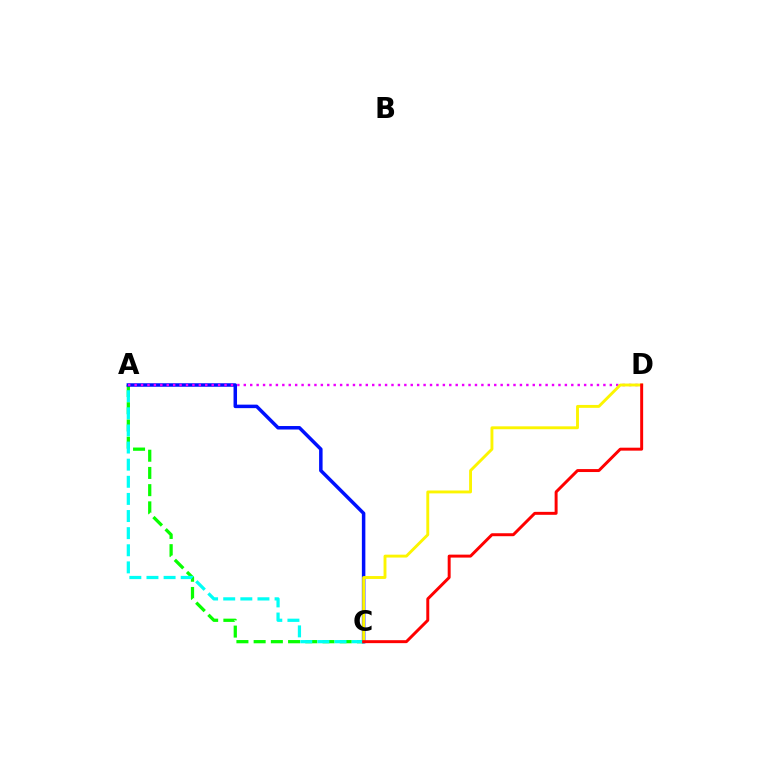{('A', 'C'): [{'color': '#08ff00', 'line_style': 'dashed', 'thickness': 2.34}, {'color': '#0010ff', 'line_style': 'solid', 'thickness': 2.52}, {'color': '#00fff6', 'line_style': 'dashed', 'thickness': 2.33}], ('A', 'D'): [{'color': '#ee00ff', 'line_style': 'dotted', 'thickness': 1.74}], ('C', 'D'): [{'color': '#fcf500', 'line_style': 'solid', 'thickness': 2.08}, {'color': '#ff0000', 'line_style': 'solid', 'thickness': 2.13}]}